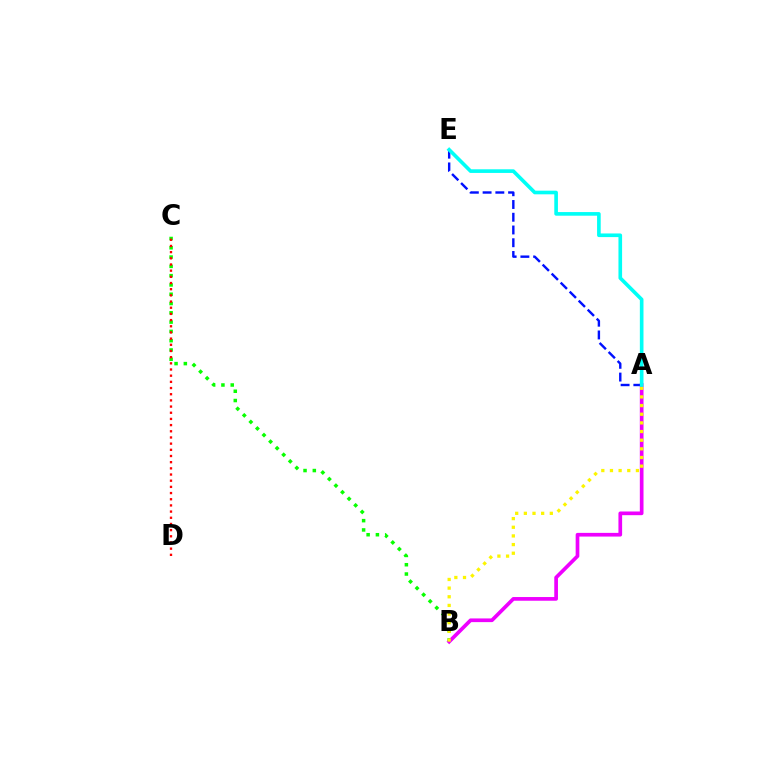{('B', 'C'): [{'color': '#08ff00', 'line_style': 'dotted', 'thickness': 2.52}], ('A', 'B'): [{'color': '#ee00ff', 'line_style': 'solid', 'thickness': 2.66}, {'color': '#fcf500', 'line_style': 'dotted', 'thickness': 2.35}], ('A', 'E'): [{'color': '#0010ff', 'line_style': 'dashed', 'thickness': 1.73}, {'color': '#00fff6', 'line_style': 'solid', 'thickness': 2.62}], ('C', 'D'): [{'color': '#ff0000', 'line_style': 'dotted', 'thickness': 1.68}]}